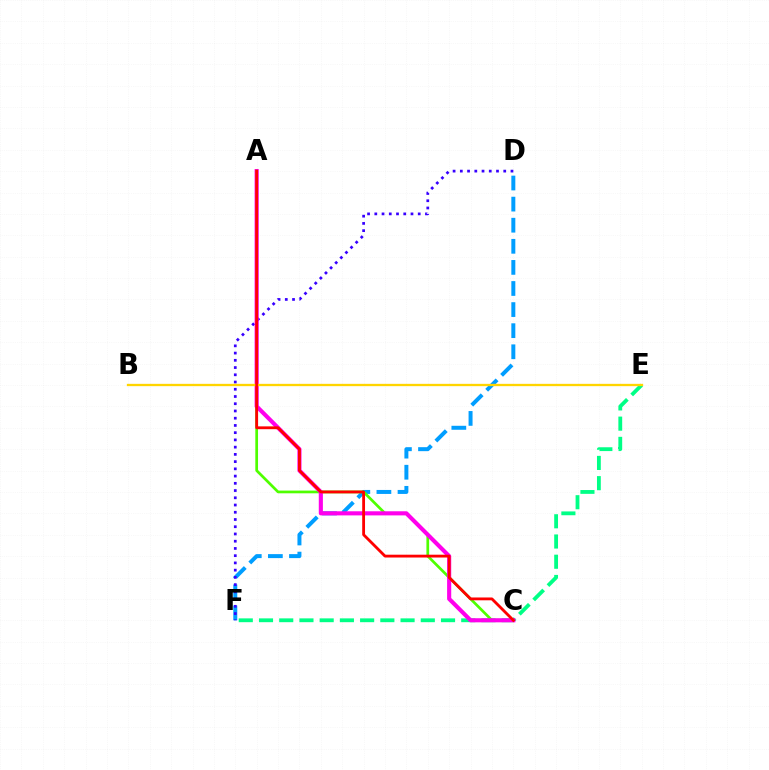{('E', 'F'): [{'color': '#00ff86', 'line_style': 'dashed', 'thickness': 2.75}], ('D', 'F'): [{'color': '#009eff', 'line_style': 'dashed', 'thickness': 2.87}, {'color': '#3700ff', 'line_style': 'dotted', 'thickness': 1.97}], ('A', 'C'): [{'color': '#4fff00', 'line_style': 'solid', 'thickness': 1.95}, {'color': '#ff00ed', 'line_style': 'solid', 'thickness': 2.96}, {'color': '#ff0000', 'line_style': 'solid', 'thickness': 2.03}], ('B', 'E'): [{'color': '#ffd500', 'line_style': 'solid', 'thickness': 1.66}]}